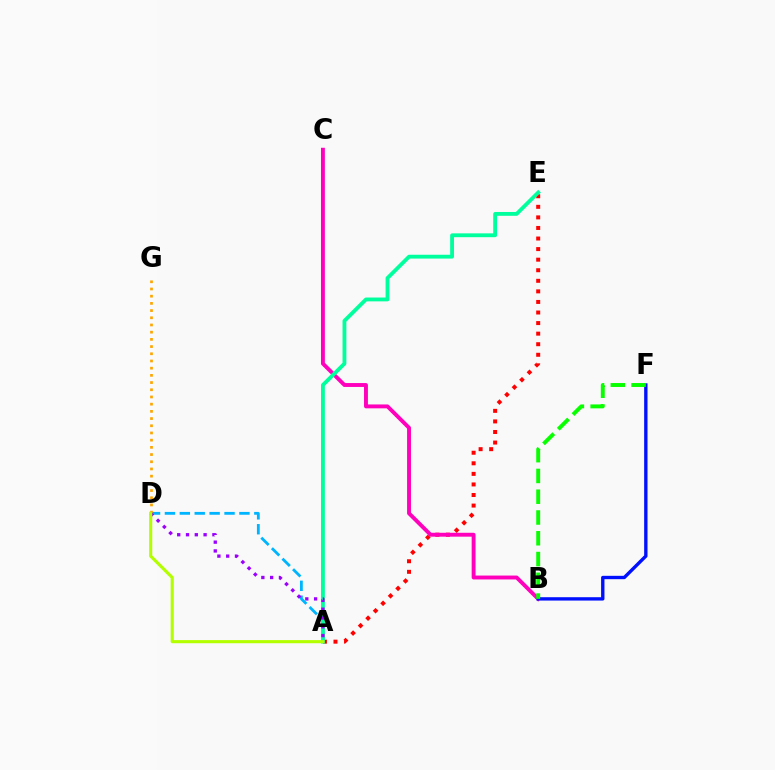{('A', 'E'): [{'color': '#ff0000', 'line_style': 'dotted', 'thickness': 2.87}, {'color': '#00ff9d', 'line_style': 'solid', 'thickness': 2.76}], ('B', 'C'): [{'color': '#ff00bd', 'line_style': 'solid', 'thickness': 2.8}], ('A', 'D'): [{'color': '#00b5ff', 'line_style': 'dashed', 'thickness': 2.02}, {'color': '#9b00ff', 'line_style': 'dotted', 'thickness': 2.39}, {'color': '#b3ff00', 'line_style': 'solid', 'thickness': 2.24}], ('D', 'G'): [{'color': '#ffa500', 'line_style': 'dotted', 'thickness': 1.96}], ('B', 'F'): [{'color': '#0010ff', 'line_style': 'solid', 'thickness': 2.42}, {'color': '#08ff00', 'line_style': 'dashed', 'thickness': 2.82}]}